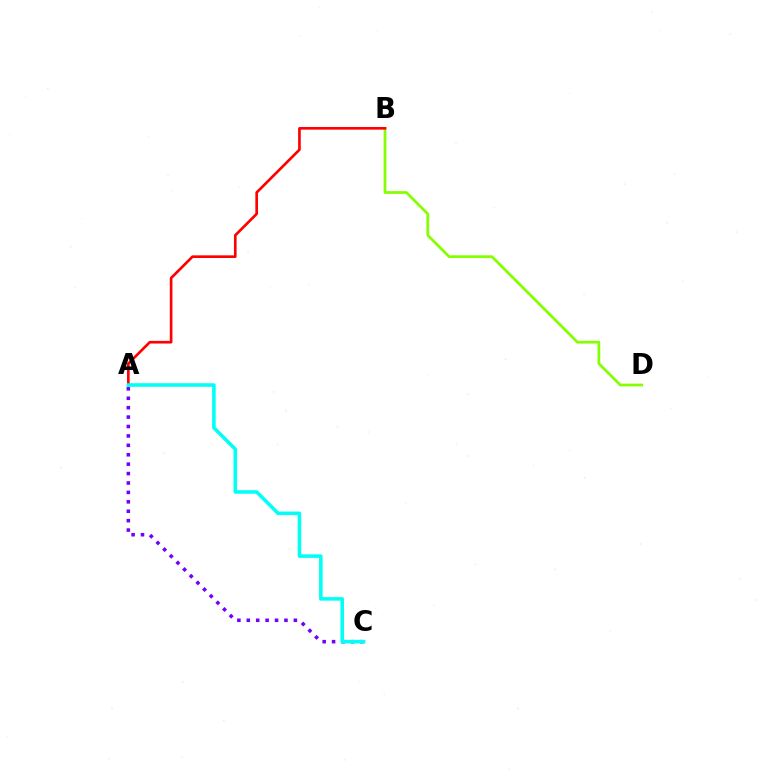{('B', 'D'): [{'color': '#84ff00', 'line_style': 'solid', 'thickness': 1.97}], ('A', 'B'): [{'color': '#ff0000', 'line_style': 'solid', 'thickness': 1.91}], ('A', 'C'): [{'color': '#7200ff', 'line_style': 'dotted', 'thickness': 2.56}, {'color': '#00fff6', 'line_style': 'solid', 'thickness': 2.56}]}